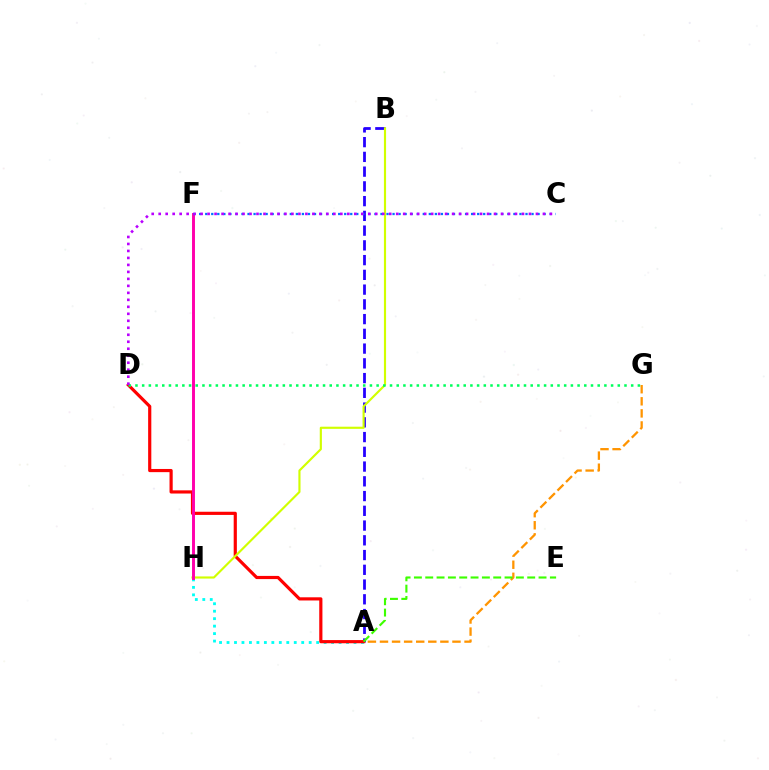{('A', 'B'): [{'color': '#2500ff', 'line_style': 'dashed', 'thickness': 2.0}], ('A', 'G'): [{'color': '#ff9400', 'line_style': 'dashed', 'thickness': 1.64}], ('A', 'H'): [{'color': '#00fff6', 'line_style': 'dotted', 'thickness': 2.03}], ('A', 'D'): [{'color': '#ff0000', 'line_style': 'solid', 'thickness': 2.29}], ('B', 'H'): [{'color': '#d1ff00', 'line_style': 'solid', 'thickness': 1.55}], ('D', 'G'): [{'color': '#00ff5c', 'line_style': 'dotted', 'thickness': 1.82}], ('F', 'H'): [{'color': '#ff00ac', 'line_style': 'solid', 'thickness': 2.11}], ('C', 'F'): [{'color': '#0074ff', 'line_style': 'dotted', 'thickness': 1.64}], ('C', 'D'): [{'color': '#b900ff', 'line_style': 'dotted', 'thickness': 1.9}], ('A', 'E'): [{'color': '#3dff00', 'line_style': 'dashed', 'thickness': 1.54}]}